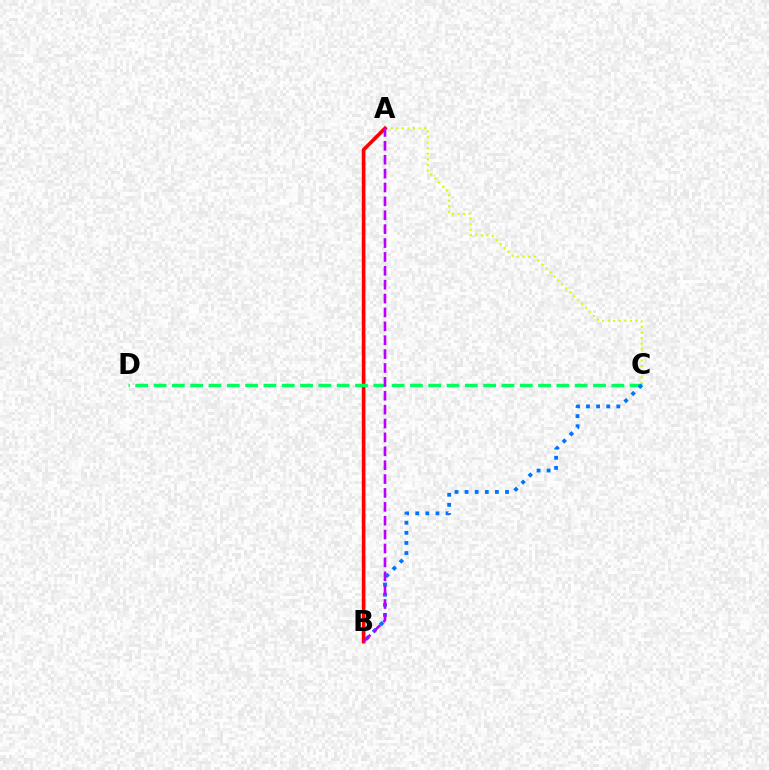{('A', 'C'): [{'color': '#d1ff00', 'line_style': 'dotted', 'thickness': 1.52}], ('A', 'B'): [{'color': '#ff0000', 'line_style': 'solid', 'thickness': 2.63}, {'color': '#b900ff', 'line_style': 'dashed', 'thickness': 1.89}], ('C', 'D'): [{'color': '#00ff5c', 'line_style': 'dashed', 'thickness': 2.49}], ('B', 'C'): [{'color': '#0074ff', 'line_style': 'dotted', 'thickness': 2.75}]}